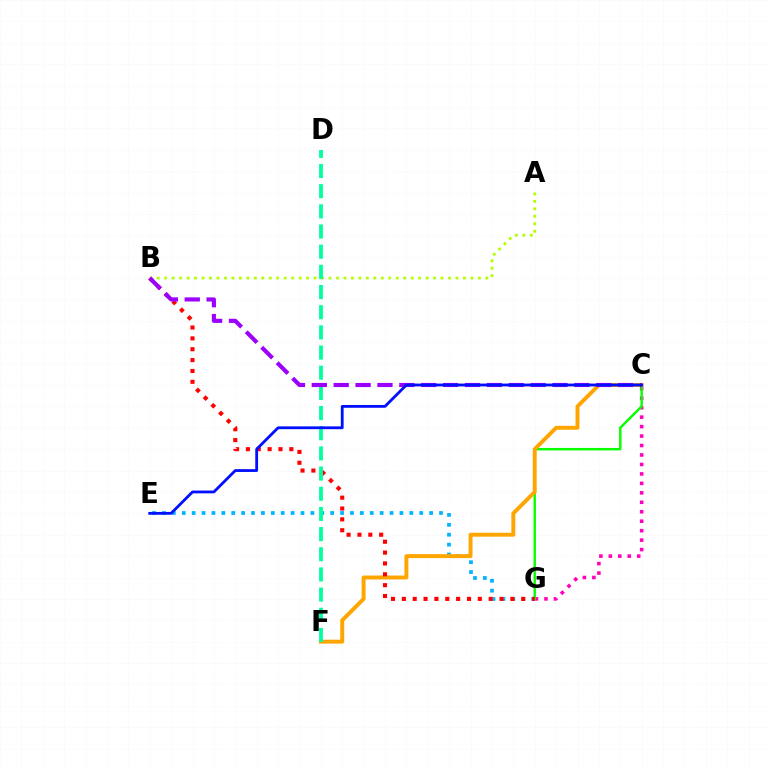{('C', 'G'): [{'color': '#ff00bd', 'line_style': 'dotted', 'thickness': 2.57}, {'color': '#08ff00', 'line_style': 'solid', 'thickness': 1.76}], ('E', 'G'): [{'color': '#00b5ff', 'line_style': 'dotted', 'thickness': 2.69}], ('A', 'B'): [{'color': '#b3ff00', 'line_style': 'dotted', 'thickness': 2.03}], ('C', 'F'): [{'color': '#ffa500', 'line_style': 'solid', 'thickness': 2.83}], ('B', 'G'): [{'color': '#ff0000', 'line_style': 'dotted', 'thickness': 2.95}], ('D', 'F'): [{'color': '#00ff9d', 'line_style': 'dashed', 'thickness': 2.74}], ('B', 'C'): [{'color': '#9b00ff', 'line_style': 'dashed', 'thickness': 2.97}], ('C', 'E'): [{'color': '#0010ff', 'line_style': 'solid', 'thickness': 2.02}]}